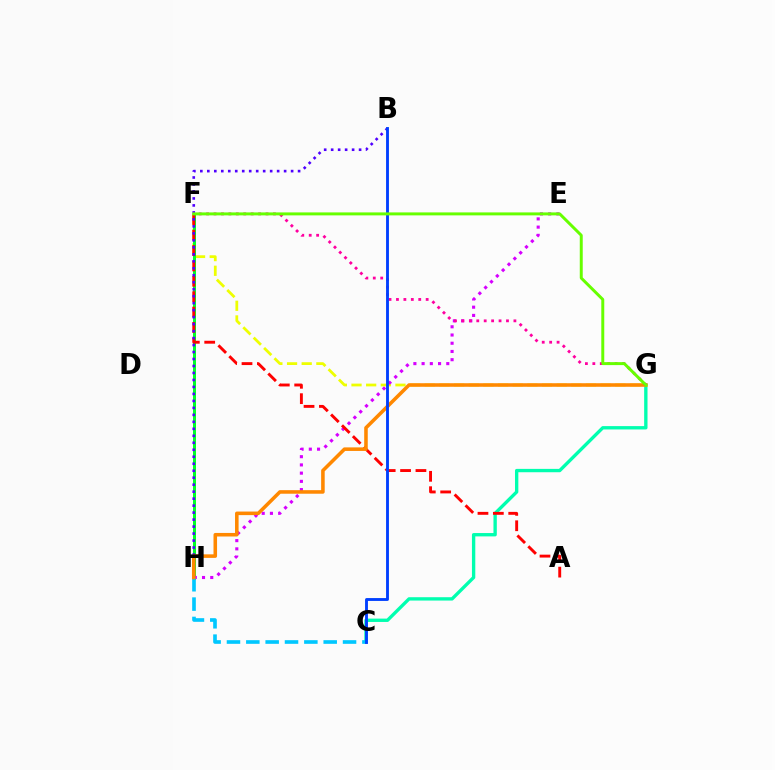{('C', 'G'): [{'color': '#00ffaf', 'line_style': 'solid', 'thickness': 2.41}], ('F', 'G'): [{'color': '#eeff00', 'line_style': 'dashed', 'thickness': 1.99}, {'color': '#ff00a0', 'line_style': 'dotted', 'thickness': 2.02}, {'color': '#66ff00', 'line_style': 'solid', 'thickness': 2.13}], ('F', 'H'): [{'color': '#00ff27', 'line_style': 'solid', 'thickness': 2.16}], ('E', 'H'): [{'color': '#d600ff', 'line_style': 'dotted', 'thickness': 2.23}], ('A', 'F'): [{'color': '#ff0000', 'line_style': 'dashed', 'thickness': 2.09}], ('C', 'H'): [{'color': '#00c7ff', 'line_style': 'dashed', 'thickness': 2.63}], ('B', 'H'): [{'color': '#4f00ff', 'line_style': 'dotted', 'thickness': 1.9}], ('G', 'H'): [{'color': '#ff8800', 'line_style': 'solid', 'thickness': 2.56}], ('B', 'C'): [{'color': '#003fff', 'line_style': 'solid', 'thickness': 2.07}]}